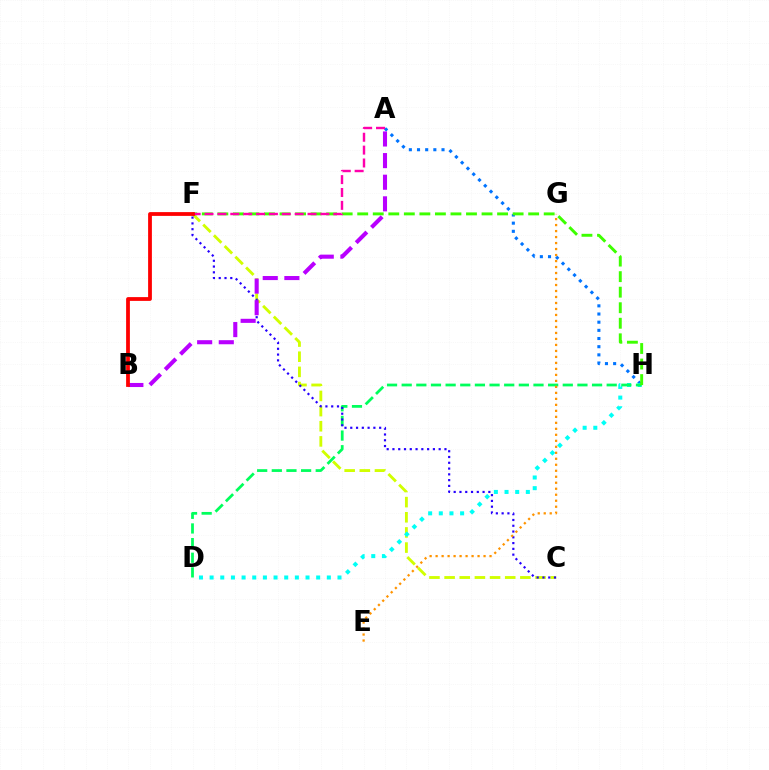{('C', 'F'): [{'color': '#d1ff00', 'line_style': 'dashed', 'thickness': 2.06}, {'color': '#2500ff', 'line_style': 'dotted', 'thickness': 1.57}], ('A', 'H'): [{'color': '#0074ff', 'line_style': 'dotted', 'thickness': 2.22}], ('D', 'H'): [{'color': '#00fff6', 'line_style': 'dotted', 'thickness': 2.9}, {'color': '#00ff5c', 'line_style': 'dashed', 'thickness': 1.99}], ('F', 'H'): [{'color': '#3dff00', 'line_style': 'dashed', 'thickness': 2.11}], ('E', 'G'): [{'color': '#ff9400', 'line_style': 'dotted', 'thickness': 1.63}], ('A', 'F'): [{'color': '#ff00ac', 'line_style': 'dashed', 'thickness': 1.75}], ('A', 'B'): [{'color': '#b900ff', 'line_style': 'dashed', 'thickness': 2.94}], ('B', 'F'): [{'color': '#ff0000', 'line_style': 'solid', 'thickness': 2.72}]}